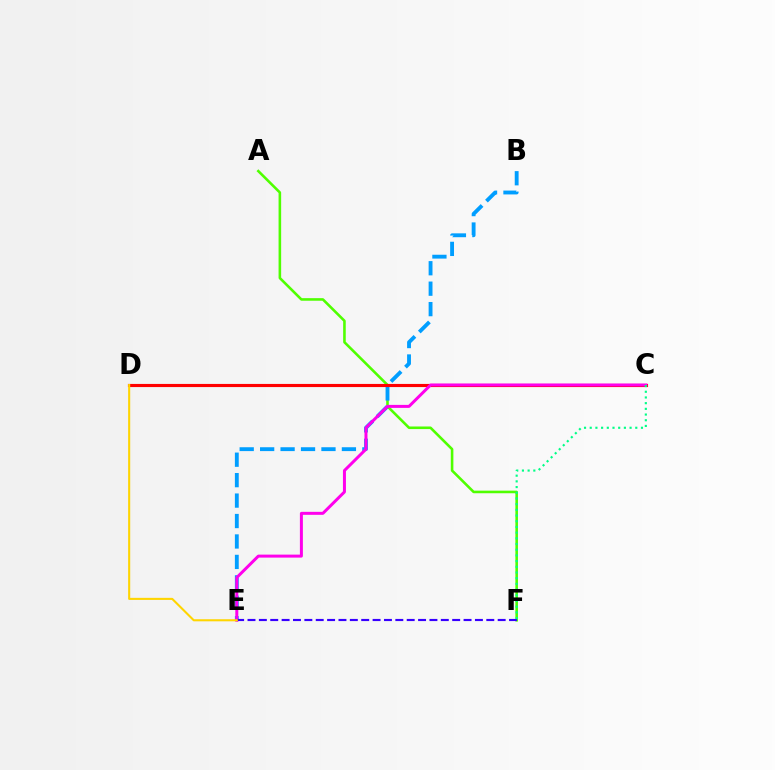{('A', 'F'): [{'color': '#4fff00', 'line_style': 'solid', 'thickness': 1.86}], ('B', 'E'): [{'color': '#009eff', 'line_style': 'dashed', 'thickness': 2.78}], ('C', 'D'): [{'color': '#ff0000', 'line_style': 'solid', 'thickness': 2.26}], ('C', 'E'): [{'color': '#ff00ed', 'line_style': 'solid', 'thickness': 2.16}], ('E', 'F'): [{'color': '#3700ff', 'line_style': 'dashed', 'thickness': 1.54}], ('C', 'F'): [{'color': '#00ff86', 'line_style': 'dotted', 'thickness': 1.55}], ('D', 'E'): [{'color': '#ffd500', 'line_style': 'solid', 'thickness': 1.5}]}